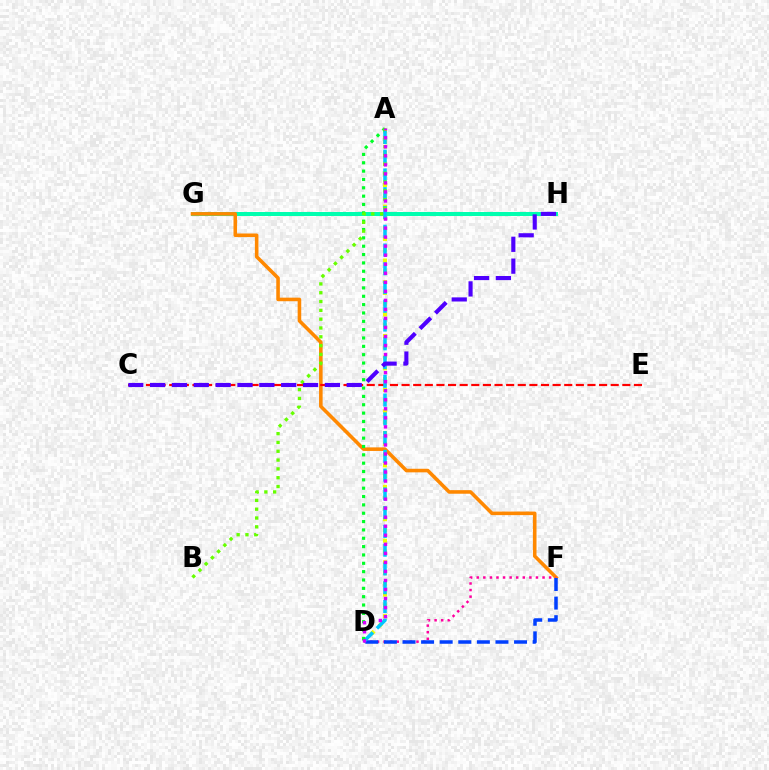{('G', 'H'): [{'color': '#00ffaf', 'line_style': 'solid', 'thickness': 2.87}], ('F', 'G'): [{'color': '#ff8800', 'line_style': 'solid', 'thickness': 2.57}], ('A', 'D'): [{'color': '#eeff00', 'line_style': 'dotted', 'thickness': 2.93}, {'color': '#00c7ff', 'line_style': 'dashed', 'thickness': 2.55}, {'color': '#00ff27', 'line_style': 'dotted', 'thickness': 2.27}, {'color': '#d600ff', 'line_style': 'dotted', 'thickness': 2.45}], ('C', 'E'): [{'color': '#ff0000', 'line_style': 'dashed', 'thickness': 1.58}], ('D', 'F'): [{'color': '#ff00a0', 'line_style': 'dotted', 'thickness': 1.79}, {'color': '#003fff', 'line_style': 'dashed', 'thickness': 2.53}], ('A', 'B'): [{'color': '#66ff00', 'line_style': 'dotted', 'thickness': 2.39}], ('C', 'H'): [{'color': '#4f00ff', 'line_style': 'dashed', 'thickness': 2.97}]}